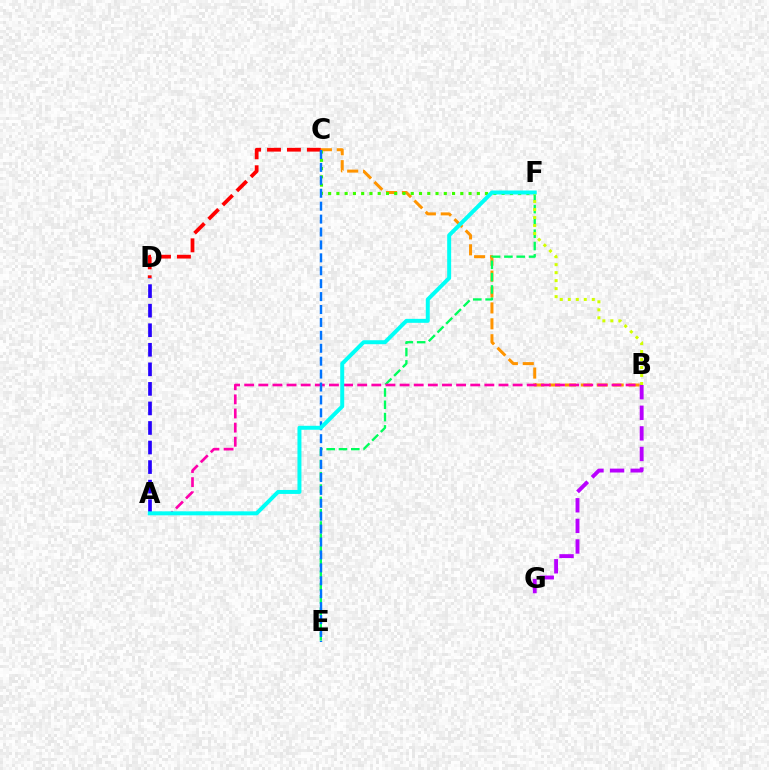{('A', 'D'): [{'color': '#2500ff', 'line_style': 'dashed', 'thickness': 2.66}], ('B', 'C'): [{'color': '#ff9400', 'line_style': 'dashed', 'thickness': 2.16}], ('C', 'D'): [{'color': '#ff0000', 'line_style': 'dashed', 'thickness': 2.71}], ('C', 'F'): [{'color': '#3dff00', 'line_style': 'dotted', 'thickness': 2.24}], ('E', 'F'): [{'color': '#00ff5c', 'line_style': 'dashed', 'thickness': 1.67}], ('A', 'B'): [{'color': '#ff00ac', 'line_style': 'dashed', 'thickness': 1.92}], ('C', 'E'): [{'color': '#0074ff', 'line_style': 'dashed', 'thickness': 1.75}], ('B', 'G'): [{'color': '#b900ff', 'line_style': 'dashed', 'thickness': 2.8}], ('B', 'F'): [{'color': '#d1ff00', 'line_style': 'dotted', 'thickness': 2.17}], ('A', 'F'): [{'color': '#00fff6', 'line_style': 'solid', 'thickness': 2.86}]}